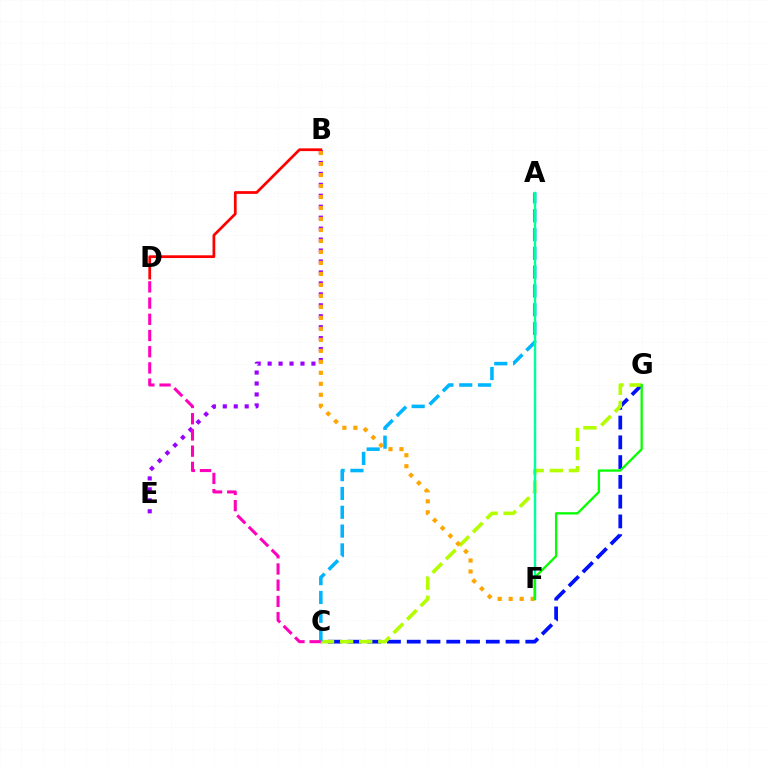{('C', 'G'): [{'color': '#0010ff', 'line_style': 'dashed', 'thickness': 2.69}, {'color': '#b3ff00', 'line_style': 'dashed', 'thickness': 2.59}], ('B', 'E'): [{'color': '#9b00ff', 'line_style': 'dotted', 'thickness': 2.98}], ('B', 'D'): [{'color': '#ff0000', 'line_style': 'solid', 'thickness': 1.98}], ('A', 'C'): [{'color': '#00b5ff', 'line_style': 'dashed', 'thickness': 2.56}], ('B', 'F'): [{'color': '#ffa500', 'line_style': 'dotted', 'thickness': 2.99}], ('C', 'D'): [{'color': '#ff00bd', 'line_style': 'dashed', 'thickness': 2.2}], ('A', 'F'): [{'color': '#00ff9d', 'line_style': 'solid', 'thickness': 1.75}], ('F', 'G'): [{'color': '#08ff00', 'line_style': 'solid', 'thickness': 1.66}]}